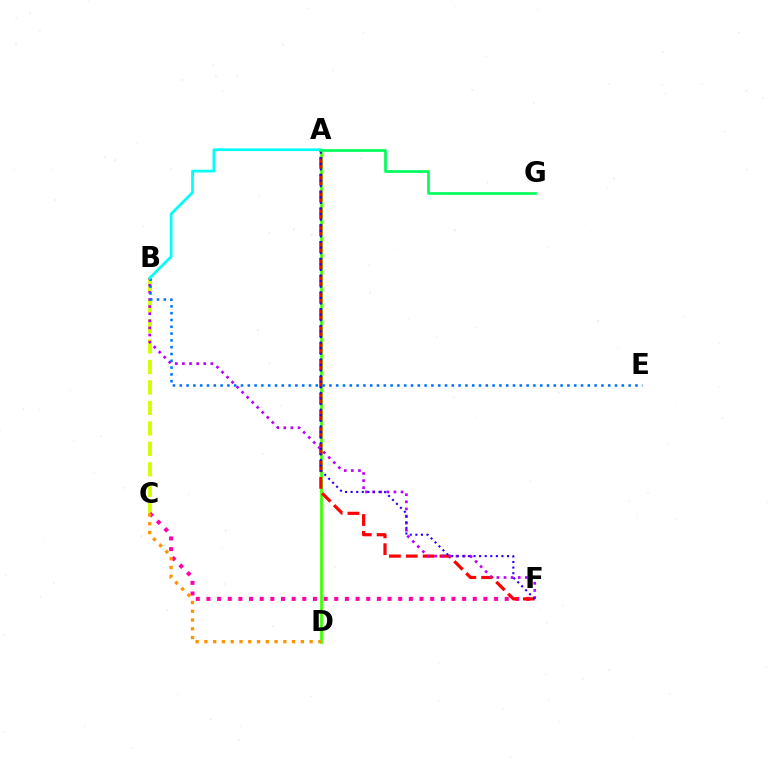{('A', 'D'): [{'color': '#3dff00', 'line_style': 'solid', 'thickness': 1.96}], ('B', 'C'): [{'color': '#d1ff00', 'line_style': 'dashed', 'thickness': 2.78}], ('C', 'F'): [{'color': '#ff00ac', 'line_style': 'dotted', 'thickness': 2.89}], ('A', 'F'): [{'color': '#ff0000', 'line_style': 'dashed', 'thickness': 2.29}, {'color': '#2500ff', 'line_style': 'dotted', 'thickness': 1.52}], ('B', 'F'): [{'color': '#b900ff', 'line_style': 'dotted', 'thickness': 1.93}], ('C', 'D'): [{'color': '#ff9400', 'line_style': 'dotted', 'thickness': 2.38}], ('B', 'E'): [{'color': '#0074ff', 'line_style': 'dotted', 'thickness': 1.85}], ('A', 'B'): [{'color': '#00fff6', 'line_style': 'solid', 'thickness': 1.97}], ('A', 'G'): [{'color': '#00ff5c', 'line_style': 'solid', 'thickness': 1.94}]}